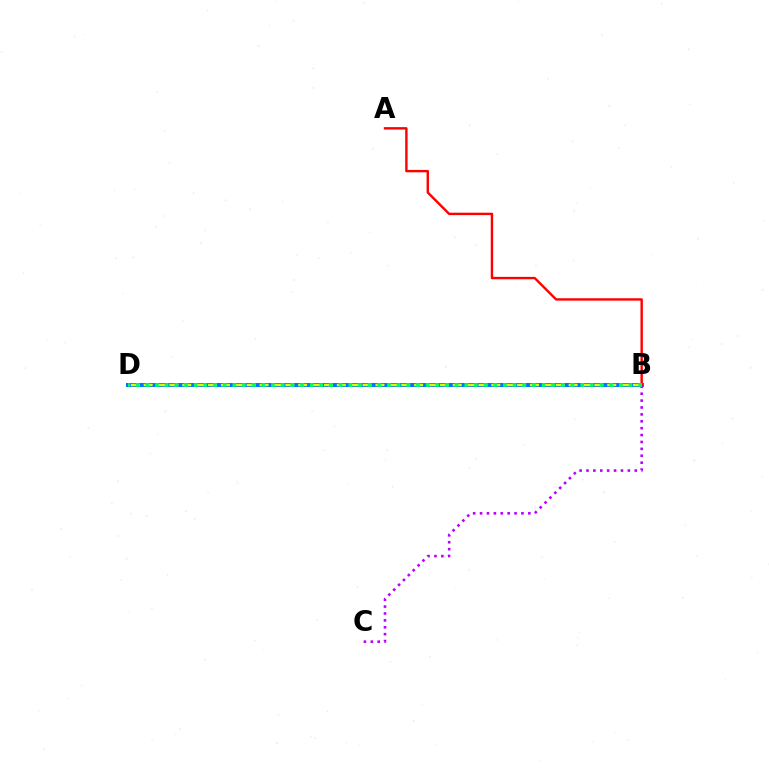{('B', 'D'): [{'color': '#0074ff', 'line_style': 'solid', 'thickness': 2.86}, {'color': '#d1ff00', 'line_style': 'dashed', 'thickness': 1.75}, {'color': '#00ff5c', 'line_style': 'dotted', 'thickness': 2.63}], ('A', 'B'): [{'color': '#ff0000', 'line_style': 'solid', 'thickness': 1.73}], ('B', 'C'): [{'color': '#b900ff', 'line_style': 'dotted', 'thickness': 1.87}]}